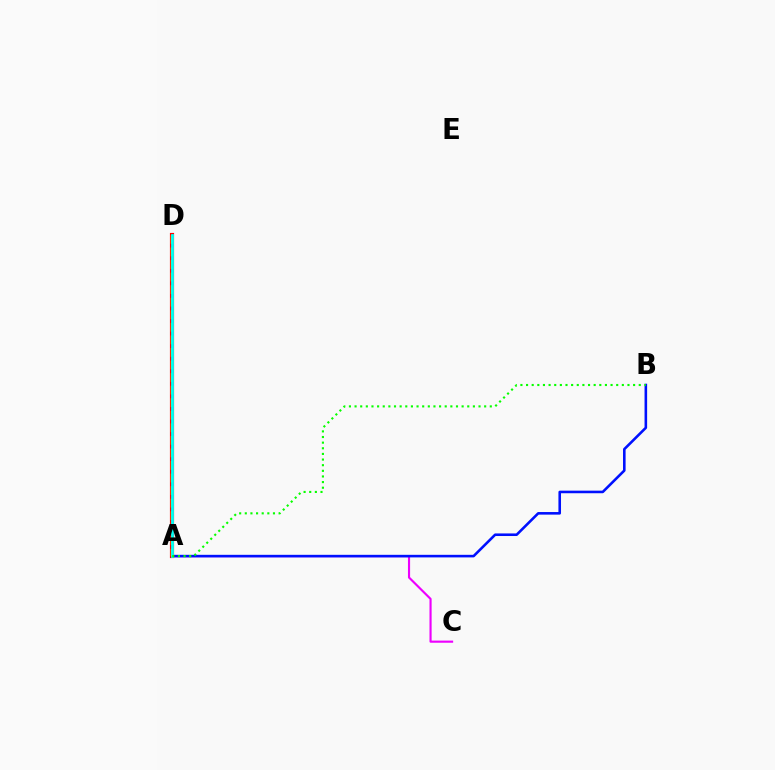{('A', 'C'): [{'color': '#ee00ff', 'line_style': 'solid', 'thickness': 1.54}], ('A', 'B'): [{'color': '#0010ff', 'line_style': 'solid', 'thickness': 1.86}, {'color': '#08ff00', 'line_style': 'dotted', 'thickness': 1.53}], ('A', 'D'): [{'color': '#ff0000', 'line_style': 'solid', 'thickness': 3.0}, {'color': '#fcf500', 'line_style': 'dashed', 'thickness': 1.71}, {'color': '#00fff6', 'line_style': 'solid', 'thickness': 2.01}]}